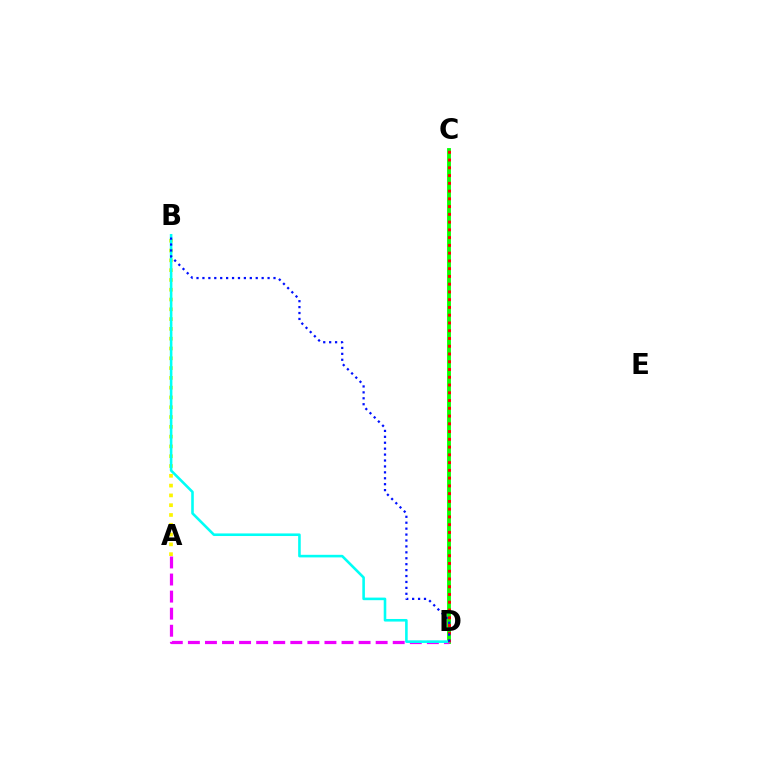{('C', 'D'): [{'color': '#08ff00', 'line_style': 'solid', 'thickness': 2.75}, {'color': '#ff0000', 'line_style': 'dotted', 'thickness': 2.11}], ('A', 'B'): [{'color': '#fcf500', 'line_style': 'dotted', 'thickness': 2.66}], ('A', 'D'): [{'color': '#ee00ff', 'line_style': 'dashed', 'thickness': 2.32}], ('B', 'D'): [{'color': '#00fff6', 'line_style': 'solid', 'thickness': 1.87}, {'color': '#0010ff', 'line_style': 'dotted', 'thickness': 1.61}]}